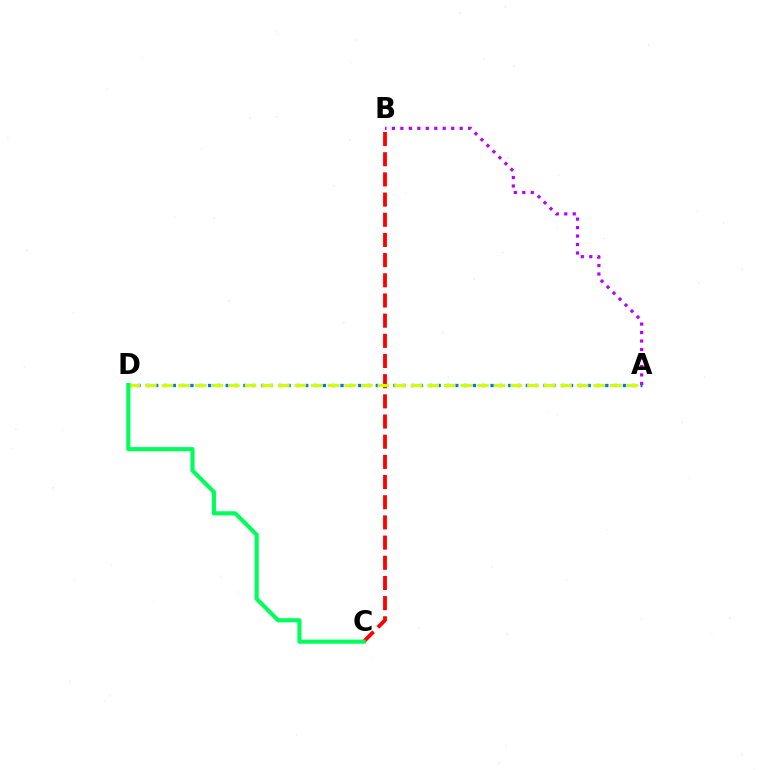{('A', 'D'): [{'color': '#0074ff', 'line_style': 'dotted', 'thickness': 2.4}, {'color': '#d1ff00', 'line_style': 'dashed', 'thickness': 2.26}], ('B', 'C'): [{'color': '#ff0000', 'line_style': 'dashed', 'thickness': 2.74}], ('A', 'B'): [{'color': '#b900ff', 'line_style': 'dotted', 'thickness': 2.3}], ('C', 'D'): [{'color': '#00ff5c', 'line_style': 'solid', 'thickness': 2.98}]}